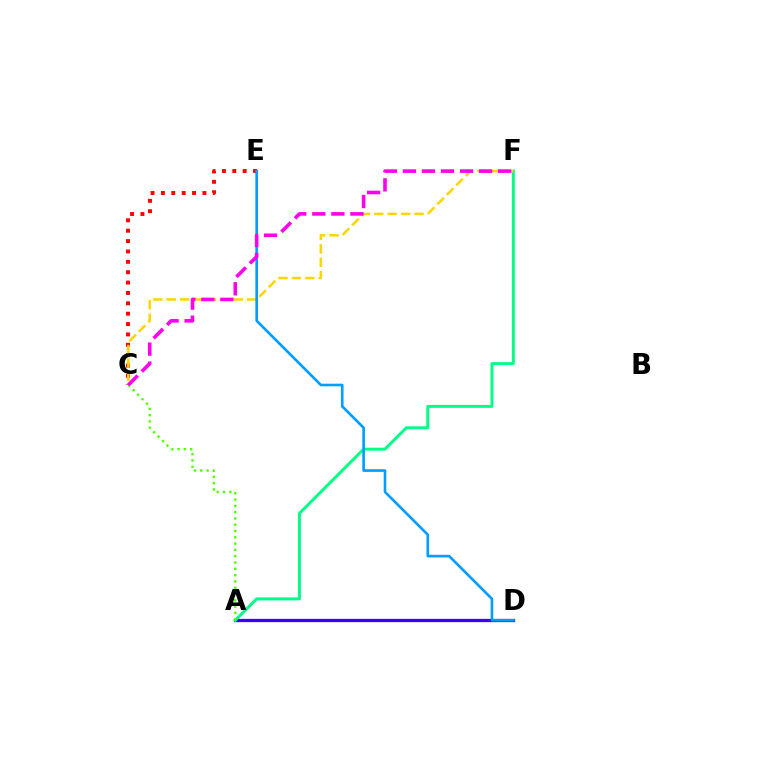{('C', 'E'): [{'color': '#ff0000', 'line_style': 'dotted', 'thickness': 2.82}], ('A', 'D'): [{'color': '#3700ff', 'line_style': 'solid', 'thickness': 2.35}], ('A', 'F'): [{'color': '#00ff86', 'line_style': 'solid', 'thickness': 2.13}], ('C', 'F'): [{'color': '#ffd500', 'line_style': 'dashed', 'thickness': 1.82}, {'color': '#ff00ed', 'line_style': 'dashed', 'thickness': 2.59}], ('D', 'E'): [{'color': '#009eff', 'line_style': 'solid', 'thickness': 1.9}], ('A', 'C'): [{'color': '#4fff00', 'line_style': 'dotted', 'thickness': 1.71}]}